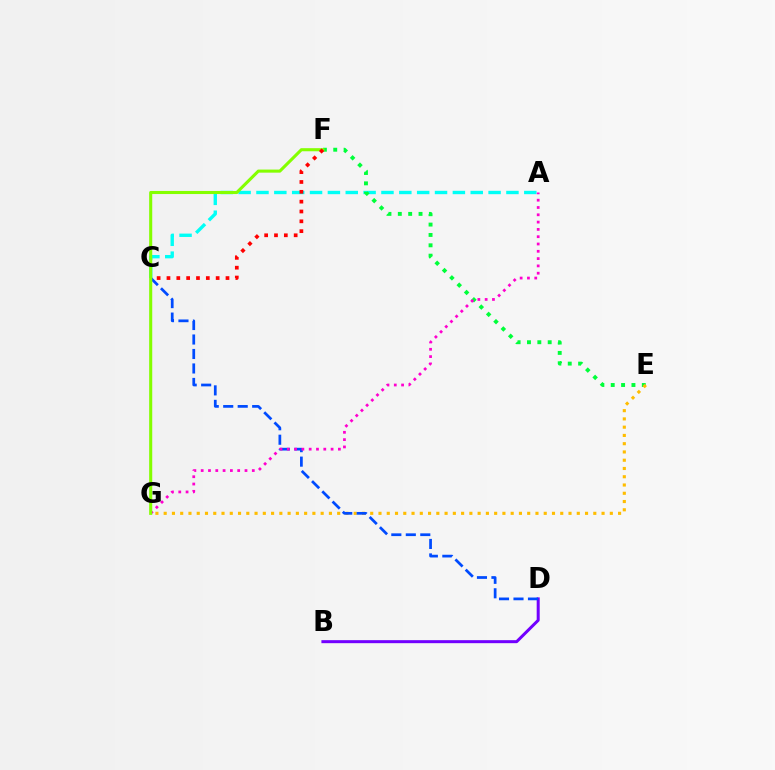{('A', 'C'): [{'color': '#00fff6', 'line_style': 'dashed', 'thickness': 2.43}], ('E', 'F'): [{'color': '#00ff39', 'line_style': 'dotted', 'thickness': 2.81}], ('B', 'D'): [{'color': '#7200ff', 'line_style': 'solid', 'thickness': 2.16}], ('E', 'G'): [{'color': '#ffbd00', 'line_style': 'dotted', 'thickness': 2.24}], ('C', 'D'): [{'color': '#004bff', 'line_style': 'dashed', 'thickness': 1.97}], ('A', 'G'): [{'color': '#ff00cf', 'line_style': 'dotted', 'thickness': 1.98}], ('F', 'G'): [{'color': '#84ff00', 'line_style': 'solid', 'thickness': 2.22}], ('C', 'F'): [{'color': '#ff0000', 'line_style': 'dotted', 'thickness': 2.67}]}